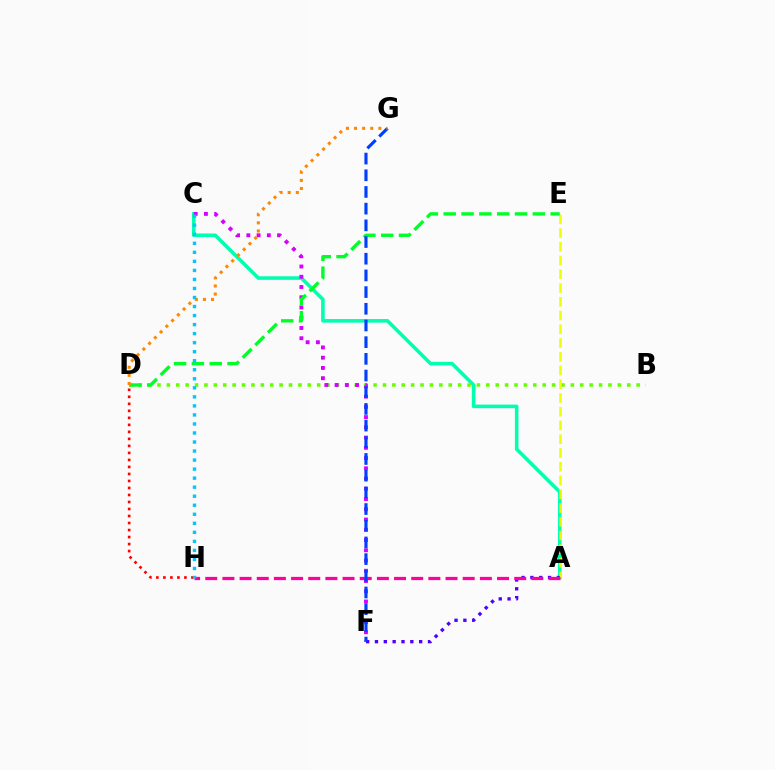{('A', 'C'): [{'color': '#00ffaf', 'line_style': 'solid', 'thickness': 2.57}], ('B', 'D'): [{'color': '#66ff00', 'line_style': 'dotted', 'thickness': 2.55}], ('C', 'F'): [{'color': '#d600ff', 'line_style': 'dotted', 'thickness': 2.78}], ('A', 'E'): [{'color': '#eeff00', 'line_style': 'dashed', 'thickness': 1.87}], ('A', 'F'): [{'color': '#4f00ff', 'line_style': 'dotted', 'thickness': 2.4}], ('D', 'E'): [{'color': '#00ff27', 'line_style': 'dashed', 'thickness': 2.42}], ('A', 'H'): [{'color': '#ff00a0', 'line_style': 'dashed', 'thickness': 2.33}], ('F', 'G'): [{'color': '#003fff', 'line_style': 'dashed', 'thickness': 2.27}], ('D', 'G'): [{'color': '#ff8800', 'line_style': 'dotted', 'thickness': 2.2}], ('D', 'H'): [{'color': '#ff0000', 'line_style': 'dotted', 'thickness': 1.9}], ('C', 'H'): [{'color': '#00c7ff', 'line_style': 'dotted', 'thickness': 2.45}]}